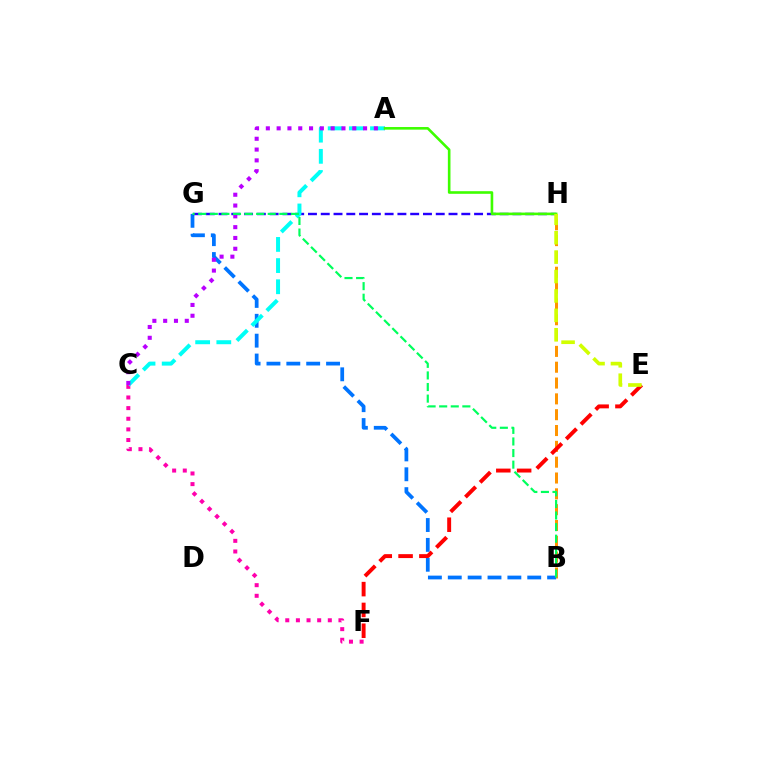{('C', 'F'): [{'color': '#ff00ac', 'line_style': 'dotted', 'thickness': 2.89}], ('B', 'H'): [{'color': '#ff9400', 'line_style': 'dashed', 'thickness': 2.15}], ('B', 'G'): [{'color': '#0074ff', 'line_style': 'dashed', 'thickness': 2.7}, {'color': '#00ff5c', 'line_style': 'dashed', 'thickness': 1.57}], ('G', 'H'): [{'color': '#2500ff', 'line_style': 'dashed', 'thickness': 1.74}], ('A', 'C'): [{'color': '#00fff6', 'line_style': 'dashed', 'thickness': 2.87}, {'color': '#b900ff', 'line_style': 'dotted', 'thickness': 2.94}], ('E', 'F'): [{'color': '#ff0000', 'line_style': 'dashed', 'thickness': 2.83}], ('A', 'H'): [{'color': '#3dff00', 'line_style': 'solid', 'thickness': 1.88}], ('E', 'H'): [{'color': '#d1ff00', 'line_style': 'dashed', 'thickness': 2.64}]}